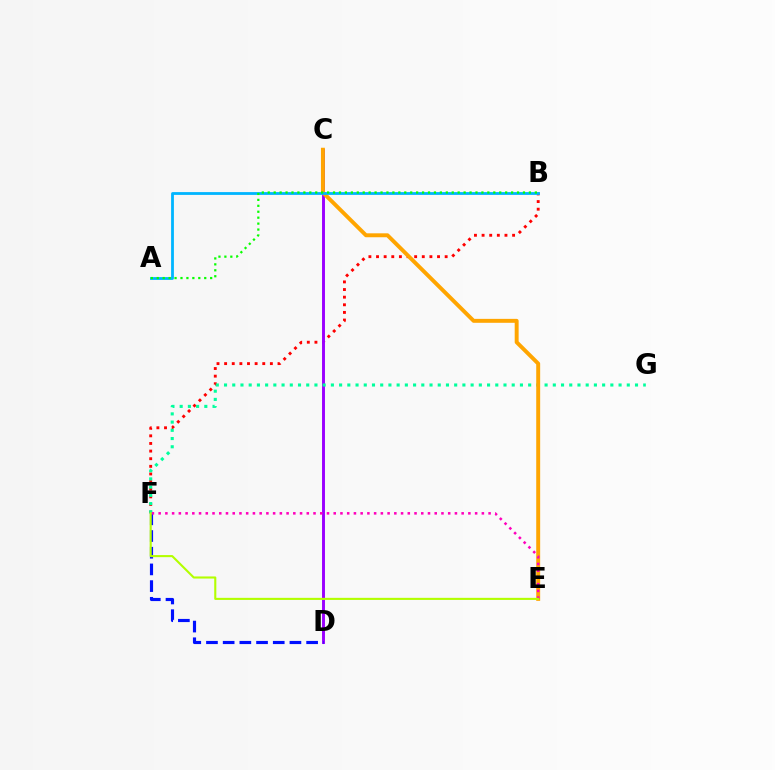{('B', 'F'): [{'color': '#ff0000', 'line_style': 'dotted', 'thickness': 2.07}], ('C', 'D'): [{'color': '#9b00ff', 'line_style': 'solid', 'thickness': 2.11}], ('F', 'G'): [{'color': '#00ff9d', 'line_style': 'dotted', 'thickness': 2.23}], ('C', 'E'): [{'color': '#ffa500', 'line_style': 'solid', 'thickness': 2.83}], ('D', 'F'): [{'color': '#0010ff', 'line_style': 'dashed', 'thickness': 2.27}], ('A', 'B'): [{'color': '#00b5ff', 'line_style': 'solid', 'thickness': 2.01}, {'color': '#08ff00', 'line_style': 'dotted', 'thickness': 1.61}], ('E', 'F'): [{'color': '#ff00bd', 'line_style': 'dotted', 'thickness': 1.83}, {'color': '#b3ff00', 'line_style': 'solid', 'thickness': 1.51}]}